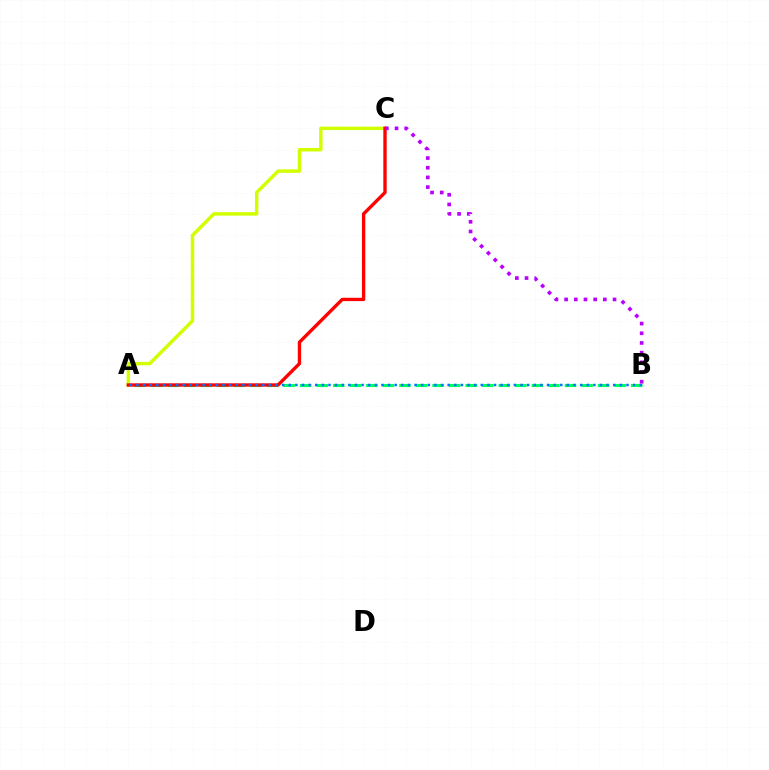{('A', 'B'): [{'color': '#00ff5c', 'line_style': 'dashed', 'thickness': 2.25}, {'color': '#0074ff', 'line_style': 'dotted', 'thickness': 1.8}], ('A', 'C'): [{'color': '#d1ff00', 'line_style': 'solid', 'thickness': 2.49}, {'color': '#ff0000', 'line_style': 'solid', 'thickness': 2.41}], ('B', 'C'): [{'color': '#b900ff', 'line_style': 'dotted', 'thickness': 2.63}]}